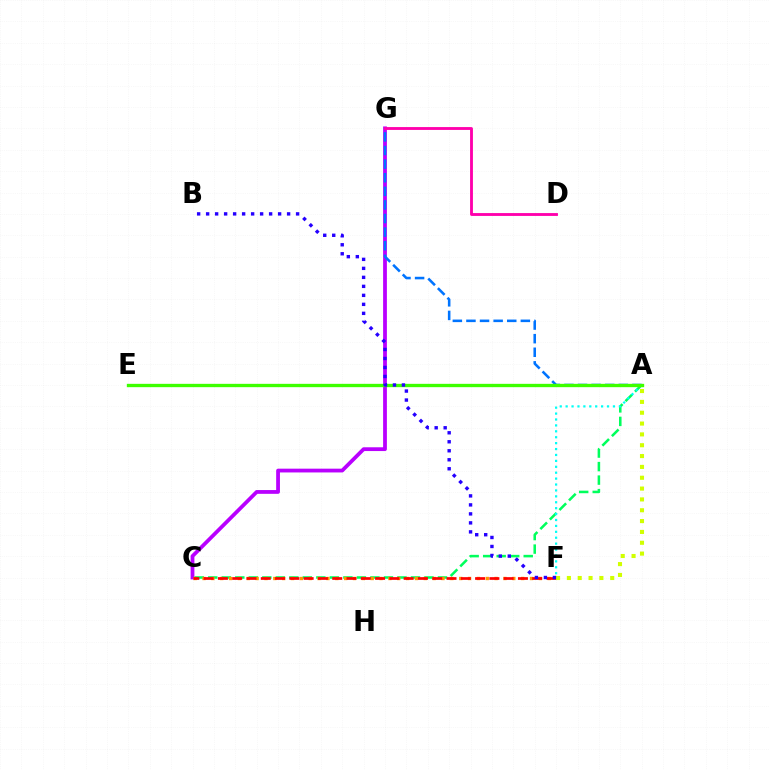{('C', 'G'): [{'color': '#b900ff', 'line_style': 'solid', 'thickness': 2.72}], ('A', 'C'): [{'color': '#00ff5c', 'line_style': 'dashed', 'thickness': 1.84}], ('C', 'F'): [{'color': '#ff9400', 'line_style': 'dotted', 'thickness': 2.4}, {'color': '#ff0000', 'line_style': 'dashed', 'thickness': 1.94}], ('A', 'F'): [{'color': '#00fff6', 'line_style': 'dotted', 'thickness': 1.61}, {'color': '#d1ff00', 'line_style': 'dotted', 'thickness': 2.94}], ('A', 'G'): [{'color': '#0074ff', 'line_style': 'dashed', 'thickness': 1.85}], ('A', 'E'): [{'color': '#3dff00', 'line_style': 'solid', 'thickness': 2.4}], ('D', 'G'): [{'color': '#ff00ac', 'line_style': 'solid', 'thickness': 2.05}], ('B', 'F'): [{'color': '#2500ff', 'line_style': 'dotted', 'thickness': 2.44}]}